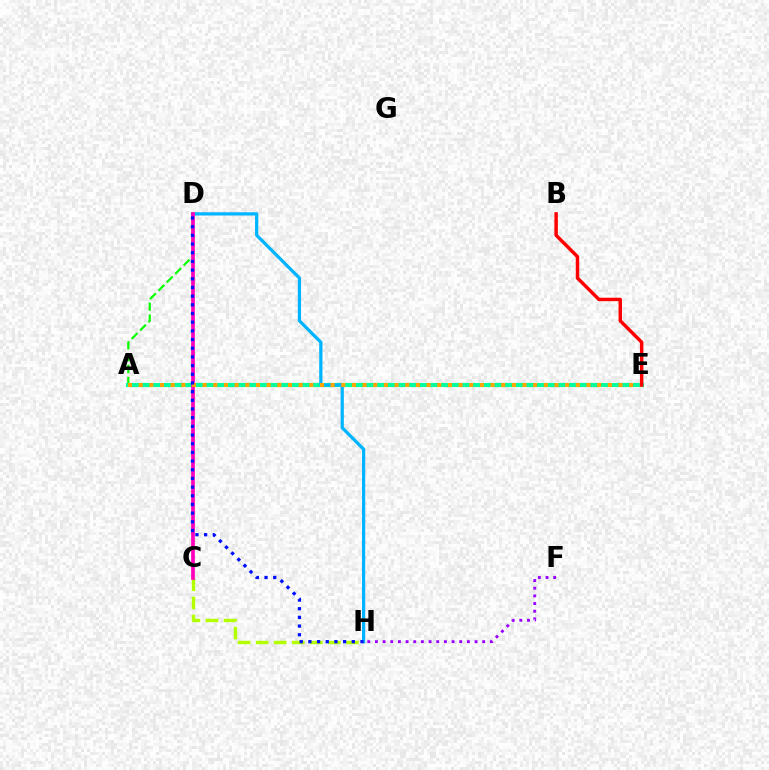{('C', 'H'): [{'color': '#b3ff00', 'line_style': 'dashed', 'thickness': 2.45}], ('A', 'D'): [{'color': '#08ff00', 'line_style': 'dashed', 'thickness': 1.61}], ('A', 'E'): [{'color': '#00ff9d', 'line_style': 'solid', 'thickness': 2.98}, {'color': '#ffa500', 'line_style': 'dotted', 'thickness': 2.9}], ('F', 'H'): [{'color': '#9b00ff', 'line_style': 'dotted', 'thickness': 2.08}], ('D', 'H'): [{'color': '#00b5ff', 'line_style': 'solid', 'thickness': 2.34}, {'color': '#0010ff', 'line_style': 'dotted', 'thickness': 2.36}], ('C', 'D'): [{'color': '#ff00bd', 'line_style': 'solid', 'thickness': 2.67}], ('B', 'E'): [{'color': '#ff0000', 'line_style': 'solid', 'thickness': 2.48}]}